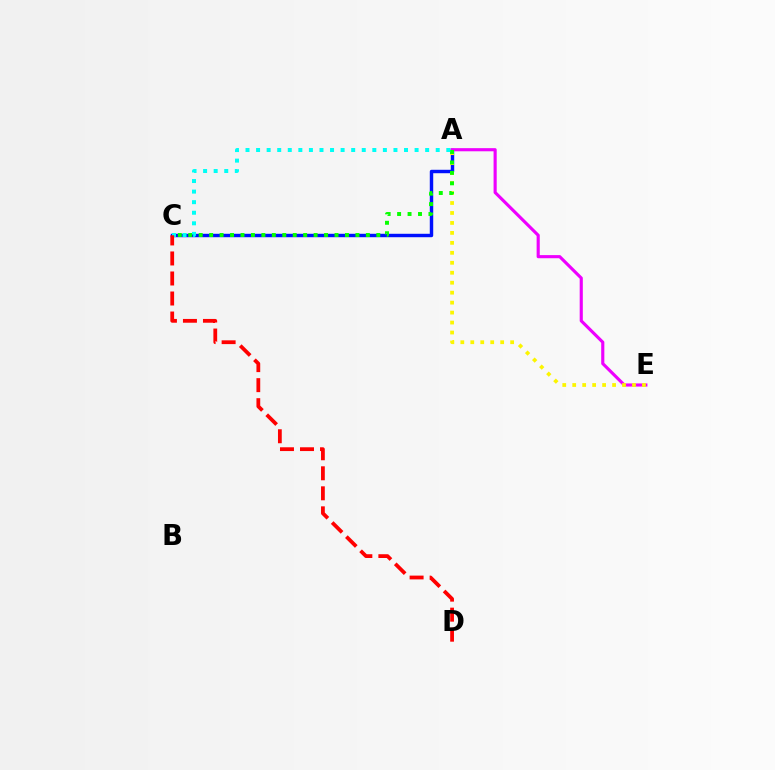{('A', 'C'): [{'color': '#0010ff', 'line_style': 'solid', 'thickness': 2.47}, {'color': '#08ff00', 'line_style': 'dotted', 'thickness': 2.84}, {'color': '#00fff6', 'line_style': 'dotted', 'thickness': 2.87}], ('A', 'E'): [{'color': '#ee00ff', 'line_style': 'solid', 'thickness': 2.25}, {'color': '#fcf500', 'line_style': 'dotted', 'thickness': 2.71}], ('C', 'D'): [{'color': '#ff0000', 'line_style': 'dashed', 'thickness': 2.72}]}